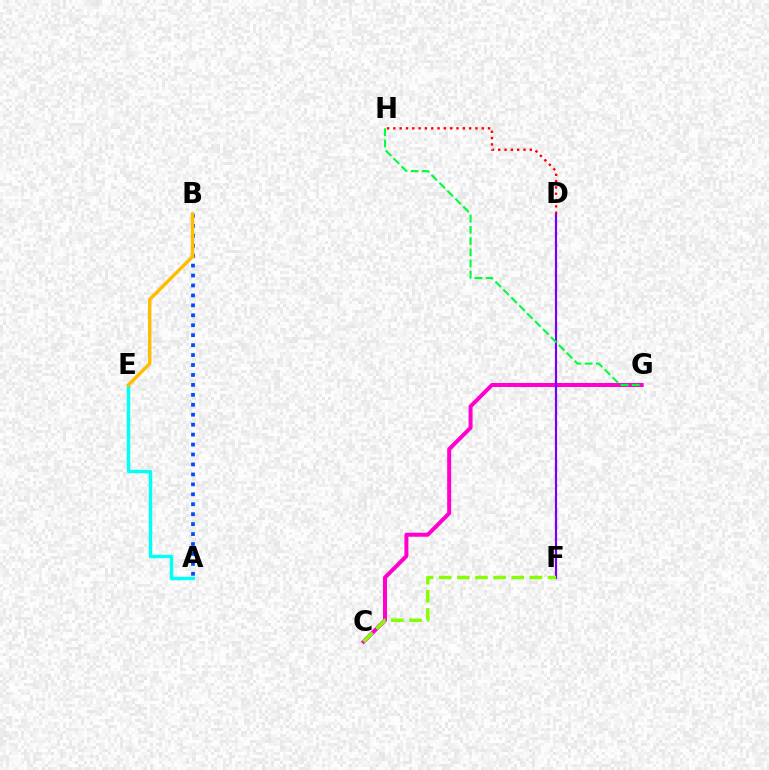{('A', 'B'): [{'color': '#004bff', 'line_style': 'dotted', 'thickness': 2.7}], ('A', 'E'): [{'color': '#00fff6', 'line_style': 'solid', 'thickness': 2.47}], ('C', 'G'): [{'color': '#ff00cf', 'line_style': 'solid', 'thickness': 2.87}], ('B', 'E'): [{'color': '#ffbd00', 'line_style': 'solid', 'thickness': 2.47}], ('D', 'F'): [{'color': '#7200ff', 'line_style': 'solid', 'thickness': 1.57}], ('G', 'H'): [{'color': '#00ff39', 'line_style': 'dashed', 'thickness': 1.52}], ('C', 'F'): [{'color': '#84ff00', 'line_style': 'dashed', 'thickness': 2.46}], ('D', 'H'): [{'color': '#ff0000', 'line_style': 'dotted', 'thickness': 1.72}]}